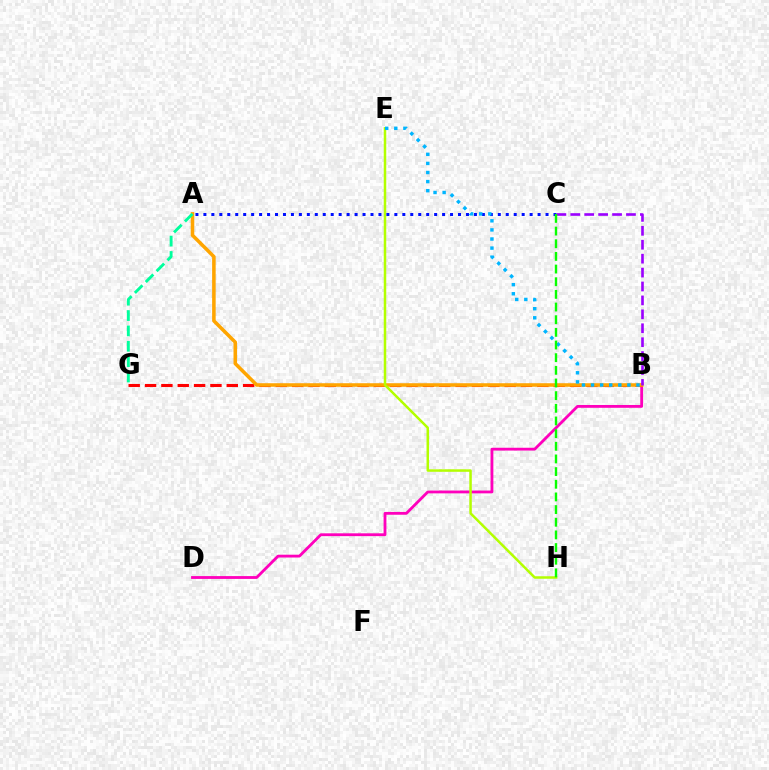{('B', 'D'): [{'color': '#ff00bd', 'line_style': 'solid', 'thickness': 2.03}], ('B', 'G'): [{'color': '#ff0000', 'line_style': 'dashed', 'thickness': 2.22}], ('A', 'B'): [{'color': '#ffa500', 'line_style': 'solid', 'thickness': 2.55}], ('A', 'G'): [{'color': '#00ff9d', 'line_style': 'dashed', 'thickness': 2.09}], ('E', 'H'): [{'color': '#b3ff00', 'line_style': 'solid', 'thickness': 1.8}], ('A', 'C'): [{'color': '#0010ff', 'line_style': 'dotted', 'thickness': 2.16}], ('B', 'E'): [{'color': '#00b5ff', 'line_style': 'dotted', 'thickness': 2.47}], ('B', 'C'): [{'color': '#9b00ff', 'line_style': 'dashed', 'thickness': 1.89}], ('C', 'H'): [{'color': '#08ff00', 'line_style': 'dashed', 'thickness': 1.72}]}